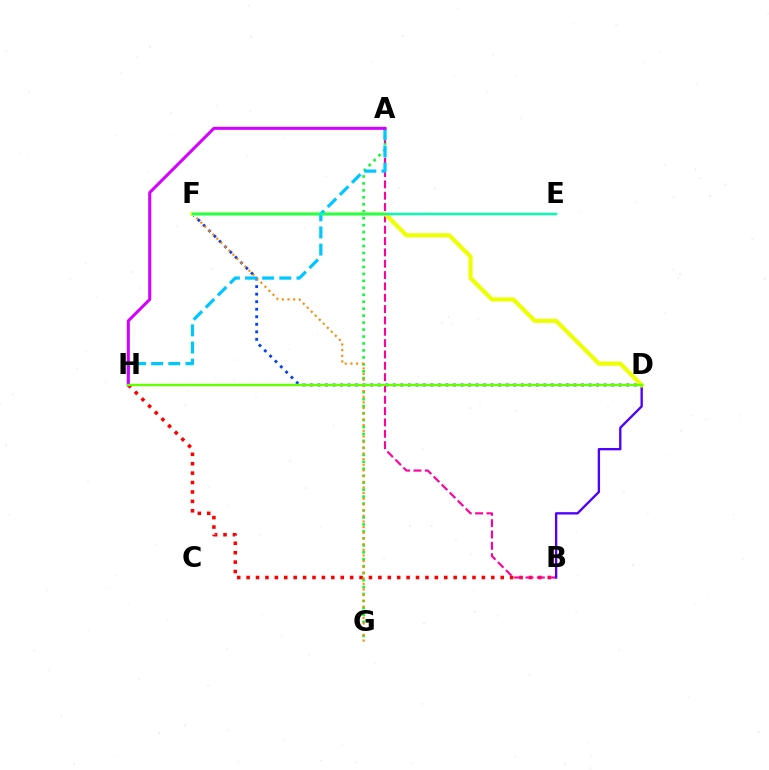{('D', 'F'): [{'color': '#003fff', 'line_style': 'dotted', 'thickness': 2.05}, {'color': '#eeff00', 'line_style': 'solid', 'thickness': 2.96}], ('A', 'G'): [{'color': '#00ff27', 'line_style': 'dotted', 'thickness': 1.89}], ('B', 'H'): [{'color': '#ff0000', 'line_style': 'dotted', 'thickness': 2.56}], ('A', 'B'): [{'color': '#ff00a0', 'line_style': 'dashed', 'thickness': 1.54}], ('F', 'G'): [{'color': '#ff8800', 'line_style': 'dotted', 'thickness': 1.54}], ('B', 'D'): [{'color': '#4f00ff', 'line_style': 'solid', 'thickness': 1.69}], ('A', 'H'): [{'color': '#00c7ff', 'line_style': 'dashed', 'thickness': 2.33}, {'color': '#d600ff', 'line_style': 'solid', 'thickness': 2.18}], ('D', 'H'): [{'color': '#66ff00', 'line_style': 'solid', 'thickness': 1.73}], ('E', 'F'): [{'color': '#00ffaf', 'line_style': 'solid', 'thickness': 1.77}]}